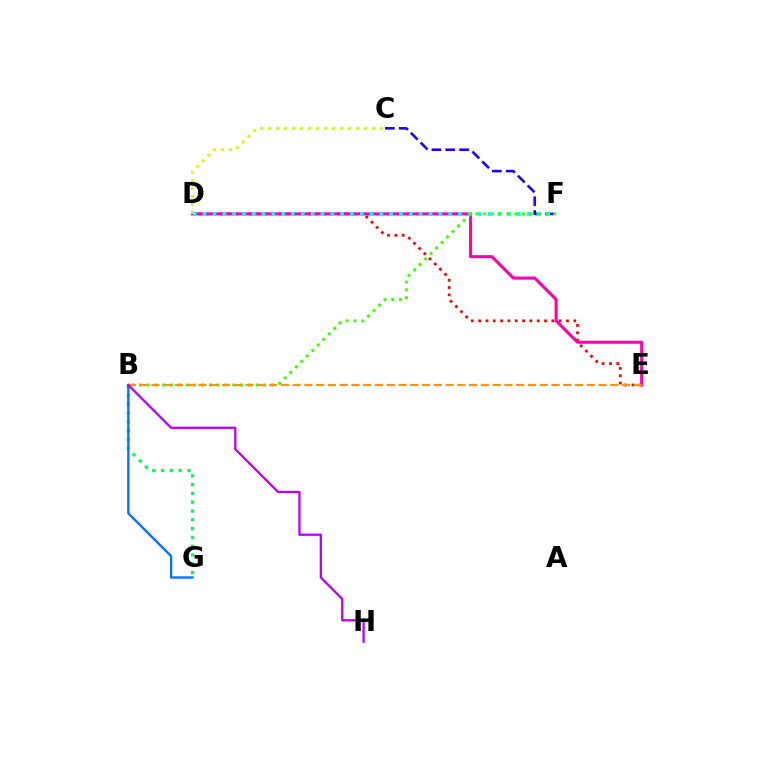{('D', 'E'): [{'color': '#ff0000', 'line_style': 'dotted', 'thickness': 1.99}, {'color': '#ff00ac', 'line_style': 'solid', 'thickness': 2.21}], ('B', 'G'): [{'color': '#00ff5c', 'line_style': 'dotted', 'thickness': 2.39}, {'color': '#0074ff', 'line_style': 'solid', 'thickness': 1.69}], ('C', 'F'): [{'color': '#2500ff', 'line_style': 'dashed', 'thickness': 1.88}], ('D', 'F'): [{'color': '#00fff6', 'line_style': 'dotted', 'thickness': 2.67}], ('B', 'F'): [{'color': '#3dff00', 'line_style': 'dotted', 'thickness': 2.11}], ('B', 'E'): [{'color': '#ff9400', 'line_style': 'dashed', 'thickness': 1.6}], ('B', 'H'): [{'color': '#b900ff', 'line_style': 'solid', 'thickness': 1.65}], ('C', 'D'): [{'color': '#d1ff00', 'line_style': 'dotted', 'thickness': 2.17}]}